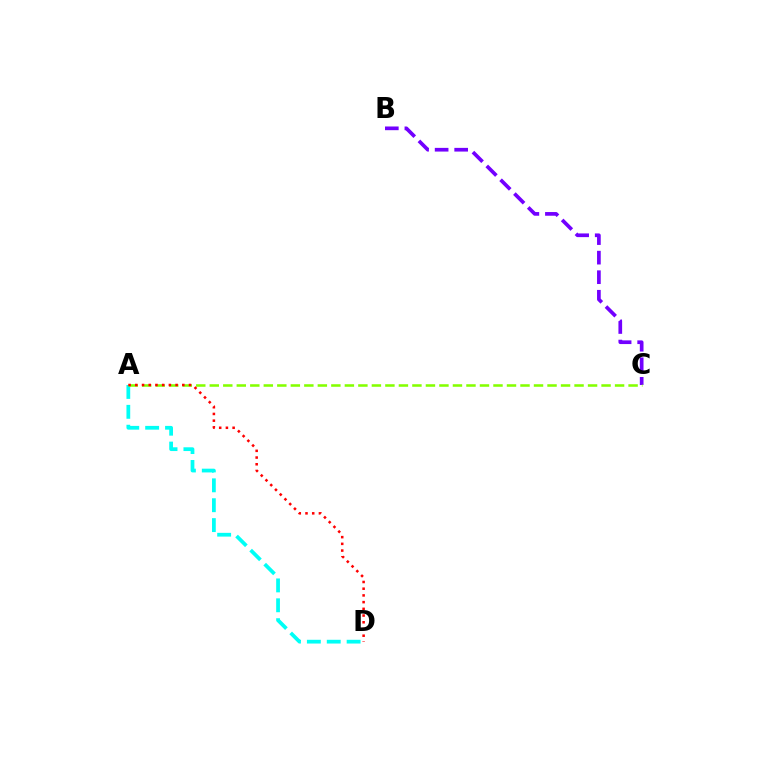{('A', 'D'): [{'color': '#00fff6', 'line_style': 'dashed', 'thickness': 2.7}, {'color': '#ff0000', 'line_style': 'dotted', 'thickness': 1.82}], ('B', 'C'): [{'color': '#7200ff', 'line_style': 'dashed', 'thickness': 2.66}], ('A', 'C'): [{'color': '#84ff00', 'line_style': 'dashed', 'thickness': 1.84}]}